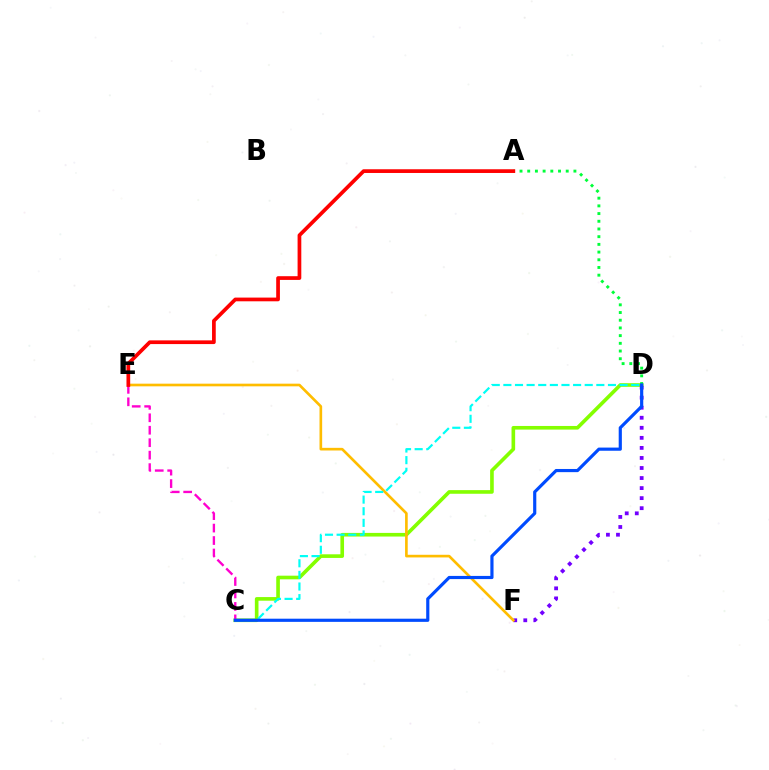{('C', 'D'): [{'color': '#84ff00', 'line_style': 'solid', 'thickness': 2.62}, {'color': '#00fff6', 'line_style': 'dashed', 'thickness': 1.58}, {'color': '#004bff', 'line_style': 'solid', 'thickness': 2.28}], ('D', 'F'): [{'color': '#7200ff', 'line_style': 'dotted', 'thickness': 2.73}], ('E', 'F'): [{'color': '#ffbd00', 'line_style': 'solid', 'thickness': 1.91}], ('A', 'D'): [{'color': '#00ff39', 'line_style': 'dotted', 'thickness': 2.09}], ('C', 'E'): [{'color': '#ff00cf', 'line_style': 'dashed', 'thickness': 1.69}], ('A', 'E'): [{'color': '#ff0000', 'line_style': 'solid', 'thickness': 2.67}]}